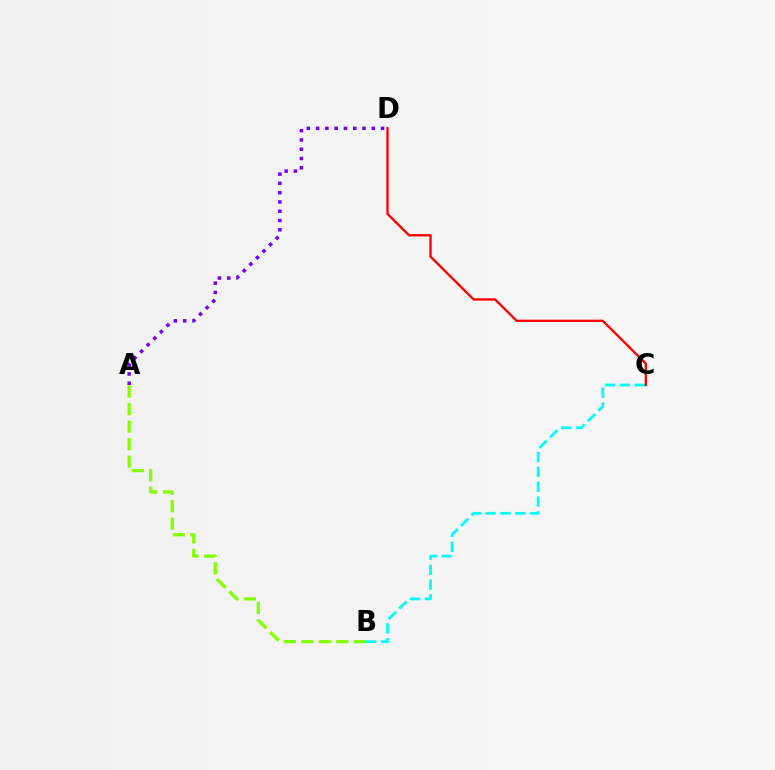{('B', 'C'): [{'color': '#00fff6', 'line_style': 'dashed', 'thickness': 2.02}], ('C', 'D'): [{'color': '#ff0000', 'line_style': 'solid', 'thickness': 1.68}], ('A', 'D'): [{'color': '#7200ff', 'line_style': 'dotted', 'thickness': 2.52}], ('A', 'B'): [{'color': '#84ff00', 'line_style': 'dashed', 'thickness': 2.38}]}